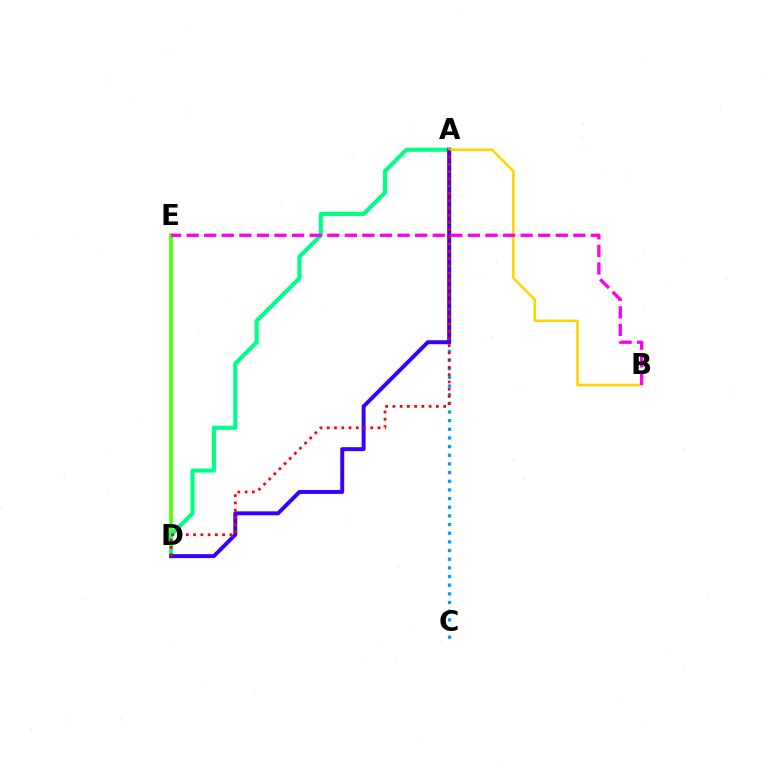{('D', 'E'): [{'color': '#4fff00', 'line_style': 'solid', 'thickness': 2.63}], ('A', 'D'): [{'color': '#00ff86', 'line_style': 'solid', 'thickness': 2.97}, {'color': '#3700ff', 'line_style': 'solid', 'thickness': 2.84}, {'color': '#ff0000', 'line_style': 'dotted', 'thickness': 1.97}], ('A', 'C'): [{'color': '#009eff', 'line_style': 'dotted', 'thickness': 2.35}], ('A', 'B'): [{'color': '#ffd500', 'line_style': 'solid', 'thickness': 1.85}], ('B', 'E'): [{'color': '#ff00ed', 'line_style': 'dashed', 'thickness': 2.39}]}